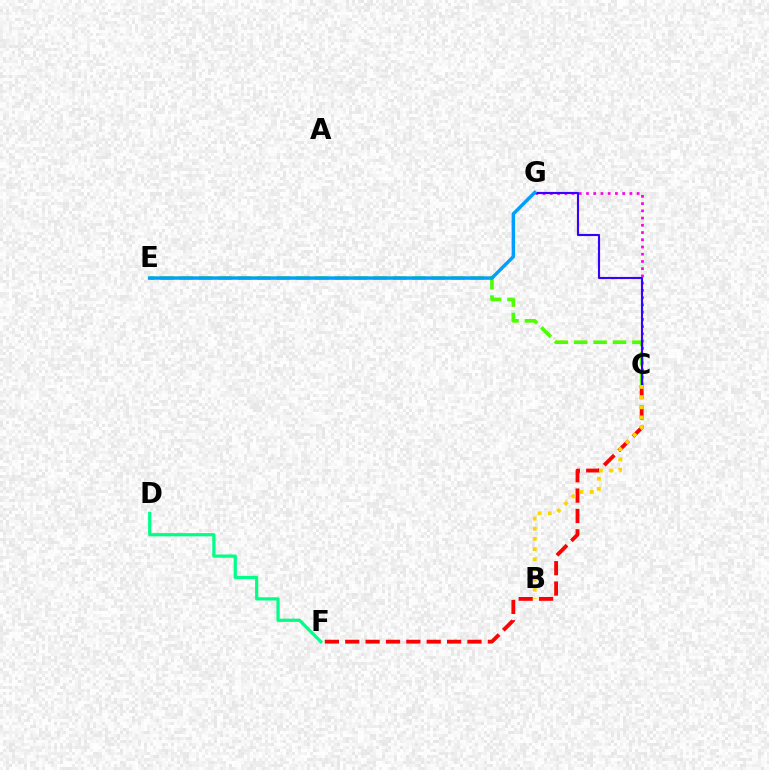{('C', 'G'): [{'color': '#ff00ed', 'line_style': 'dotted', 'thickness': 1.97}, {'color': '#3700ff', 'line_style': 'solid', 'thickness': 1.54}], ('C', 'E'): [{'color': '#4fff00', 'line_style': 'dashed', 'thickness': 2.63}], ('D', 'F'): [{'color': '#00ff86', 'line_style': 'solid', 'thickness': 2.31}], ('C', 'F'): [{'color': '#ff0000', 'line_style': 'dashed', 'thickness': 2.77}], ('E', 'G'): [{'color': '#009eff', 'line_style': 'solid', 'thickness': 2.48}], ('B', 'C'): [{'color': '#ffd500', 'line_style': 'dotted', 'thickness': 2.76}]}